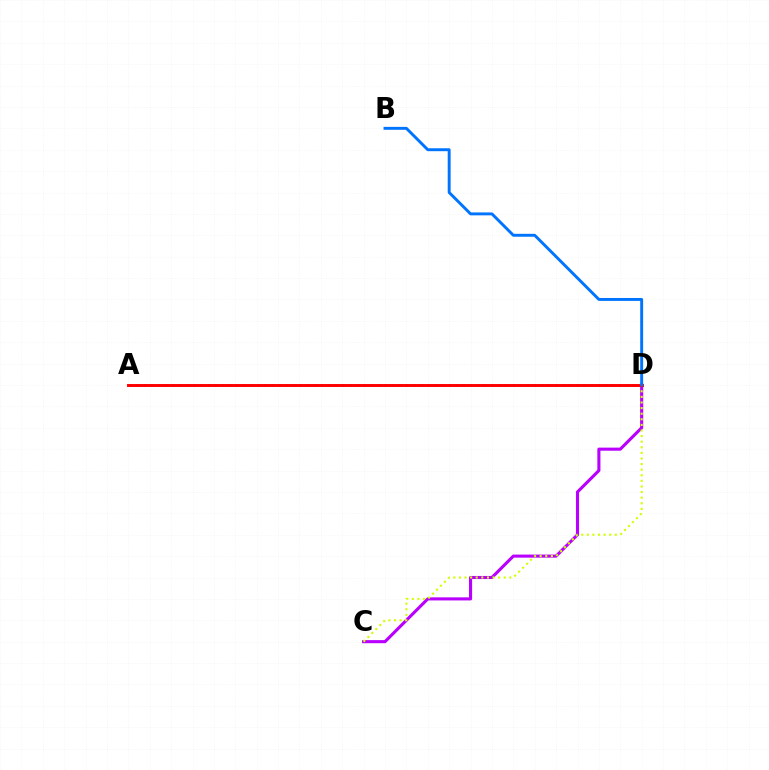{('A', 'D'): [{'color': '#00ff5c', 'line_style': 'dotted', 'thickness': 1.93}, {'color': '#ff0000', 'line_style': 'solid', 'thickness': 2.11}], ('C', 'D'): [{'color': '#b900ff', 'line_style': 'solid', 'thickness': 2.23}, {'color': '#d1ff00', 'line_style': 'dotted', 'thickness': 1.52}], ('B', 'D'): [{'color': '#0074ff', 'line_style': 'solid', 'thickness': 2.1}]}